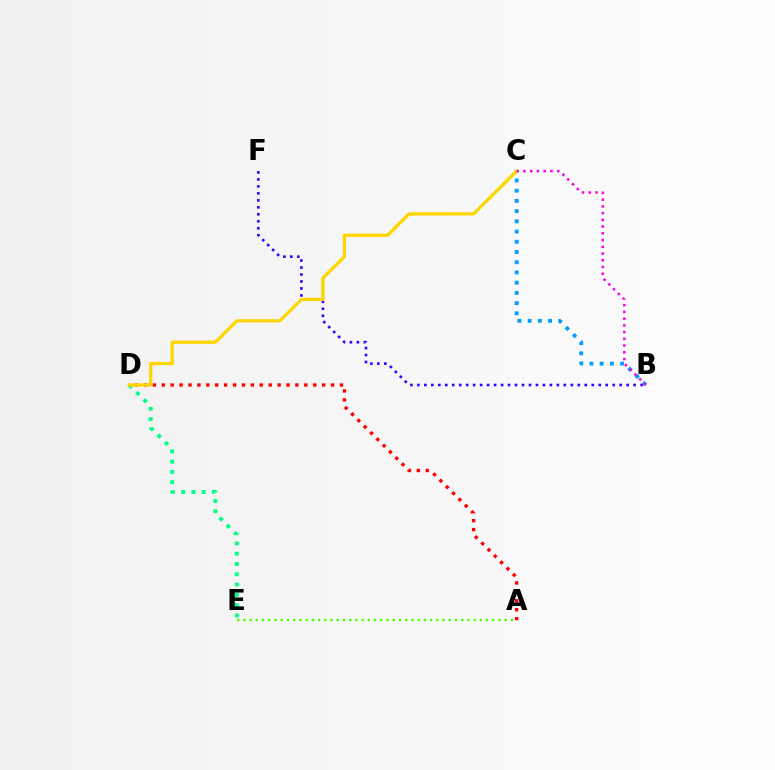{('B', 'F'): [{'color': '#3700ff', 'line_style': 'dotted', 'thickness': 1.9}], ('D', 'E'): [{'color': '#00ff86', 'line_style': 'dotted', 'thickness': 2.8}], ('A', 'E'): [{'color': '#4fff00', 'line_style': 'dotted', 'thickness': 1.69}], ('B', 'C'): [{'color': '#009eff', 'line_style': 'dotted', 'thickness': 2.78}, {'color': '#ff00ed', 'line_style': 'dotted', 'thickness': 1.83}], ('A', 'D'): [{'color': '#ff0000', 'line_style': 'dotted', 'thickness': 2.42}], ('C', 'D'): [{'color': '#ffd500', 'line_style': 'solid', 'thickness': 2.34}]}